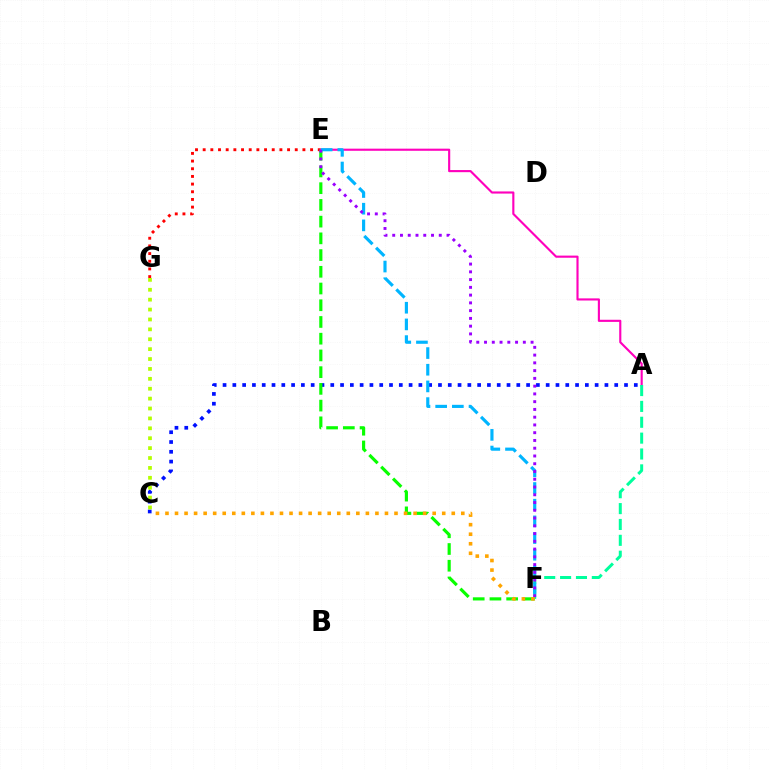{('E', 'G'): [{'color': '#ff0000', 'line_style': 'dotted', 'thickness': 2.08}], ('A', 'C'): [{'color': '#0010ff', 'line_style': 'dotted', 'thickness': 2.66}], ('E', 'F'): [{'color': '#08ff00', 'line_style': 'dashed', 'thickness': 2.27}, {'color': '#00b5ff', 'line_style': 'dashed', 'thickness': 2.27}, {'color': '#9b00ff', 'line_style': 'dotted', 'thickness': 2.11}], ('A', 'E'): [{'color': '#ff00bd', 'line_style': 'solid', 'thickness': 1.54}], ('A', 'F'): [{'color': '#00ff9d', 'line_style': 'dashed', 'thickness': 2.16}], ('C', 'G'): [{'color': '#b3ff00', 'line_style': 'dotted', 'thickness': 2.69}], ('C', 'F'): [{'color': '#ffa500', 'line_style': 'dotted', 'thickness': 2.59}]}